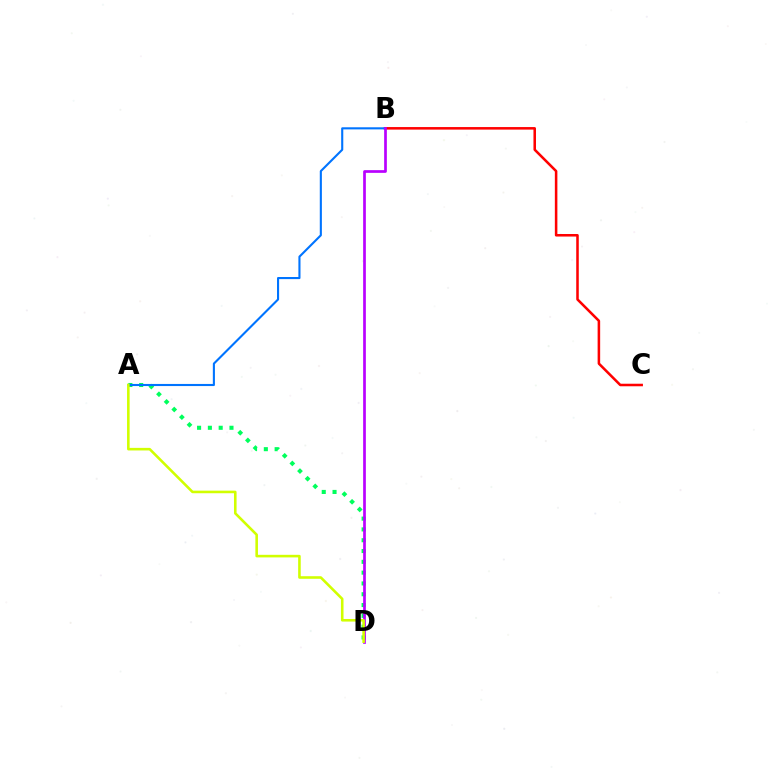{('B', 'C'): [{'color': '#ff0000', 'line_style': 'solid', 'thickness': 1.83}], ('A', 'D'): [{'color': '#00ff5c', 'line_style': 'dotted', 'thickness': 2.94}, {'color': '#d1ff00', 'line_style': 'solid', 'thickness': 1.86}], ('A', 'B'): [{'color': '#0074ff', 'line_style': 'solid', 'thickness': 1.52}], ('B', 'D'): [{'color': '#b900ff', 'line_style': 'solid', 'thickness': 1.95}]}